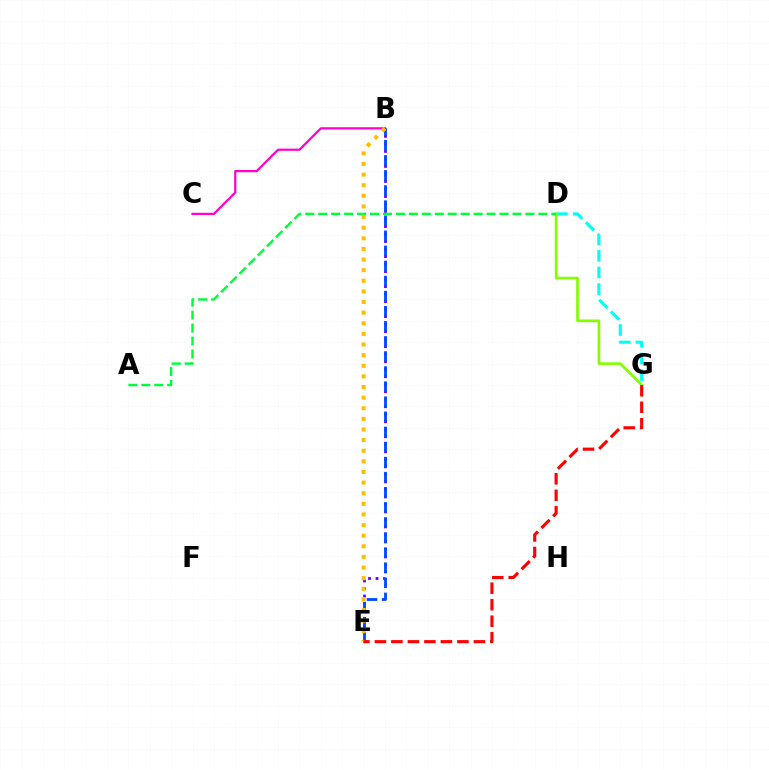{('B', 'C'): [{'color': '#ff00cf', 'line_style': 'solid', 'thickness': 1.61}], ('D', 'G'): [{'color': '#00fff6', 'line_style': 'dashed', 'thickness': 2.26}, {'color': '#84ff00', 'line_style': 'solid', 'thickness': 1.93}], ('B', 'E'): [{'color': '#7200ff', 'line_style': 'dotted', 'thickness': 2.04}, {'color': '#004bff', 'line_style': 'dashed', 'thickness': 2.05}, {'color': '#ffbd00', 'line_style': 'dotted', 'thickness': 2.89}], ('A', 'D'): [{'color': '#00ff39', 'line_style': 'dashed', 'thickness': 1.76}], ('E', 'G'): [{'color': '#ff0000', 'line_style': 'dashed', 'thickness': 2.24}]}